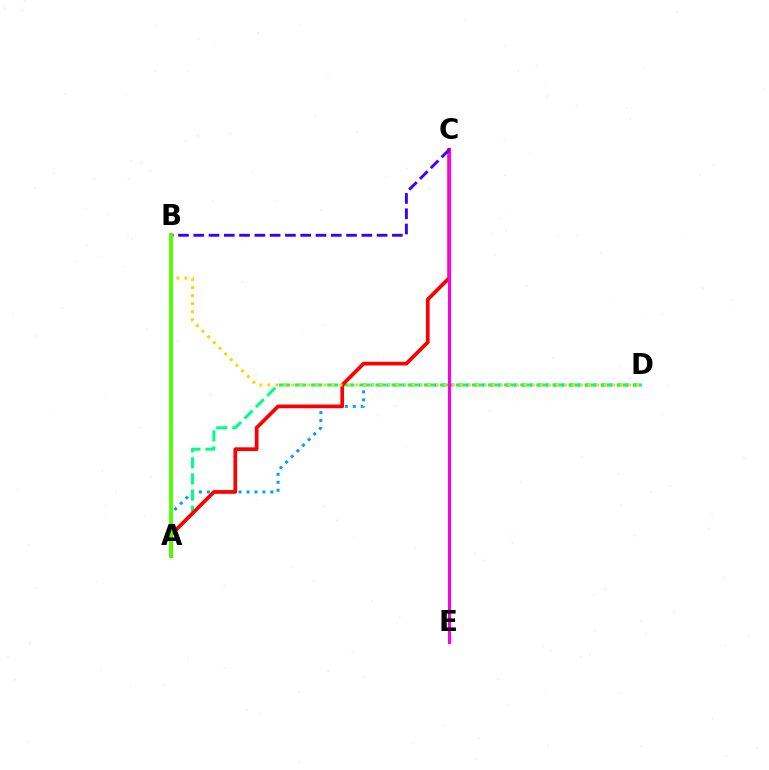{('A', 'D'): [{'color': '#009eff', 'line_style': 'dotted', 'thickness': 2.16}, {'color': '#00ff86', 'line_style': 'dashed', 'thickness': 2.19}], ('A', 'C'): [{'color': '#ff0000', 'line_style': 'solid', 'thickness': 2.66}], ('C', 'E'): [{'color': '#ff00ed', 'line_style': 'solid', 'thickness': 2.19}], ('B', 'D'): [{'color': '#ffd500', 'line_style': 'dotted', 'thickness': 2.18}], ('B', 'C'): [{'color': '#3700ff', 'line_style': 'dashed', 'thickness': 2.08}], ('A', 'B'): [{'color': '#4fff00', 'line_style': 'solid', 'thickness': 2.76}]}